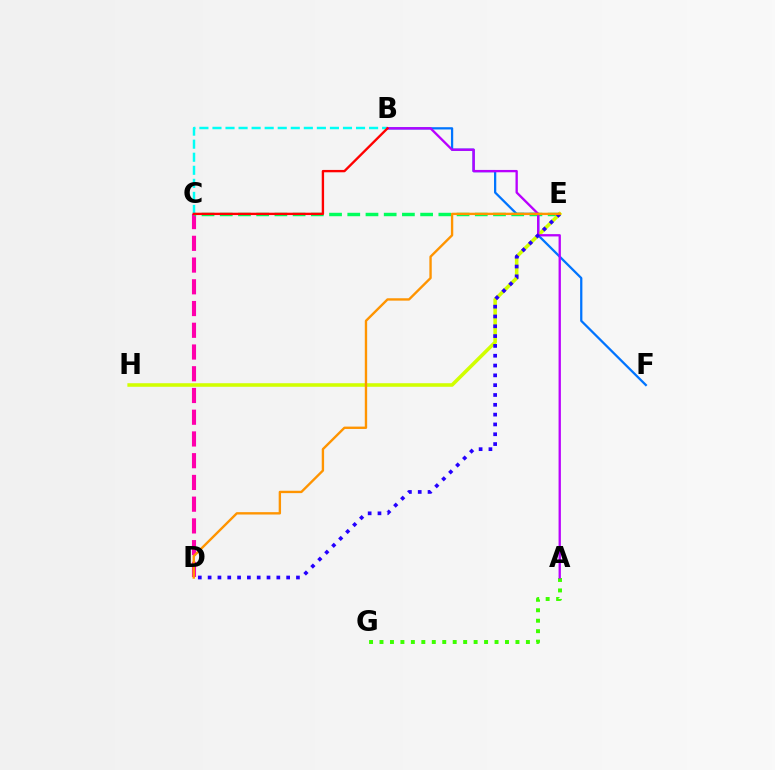{('B', 'F'): [{'color': '#0074ff', 'line_style': 'solid', 'thickness': 1.63}], ('A', 'G'): [{'color': '#3dff00', 'line_style': 'dotted', 'thickness': 2.84}], ('C', 'D'): [{'color': '#ff00ac', 'line_style': 'dashed', 'thickness': 2.95}], ('C', 'E'): [{'color': '#00ff5c', 'line_style': 'dashed', 'thickness': 2.47}], ('E', 'H'): [{'color': '#d1ff00', 'line_style': 'solid', 'thickness': 2.57}], ('B', 'C'): [{'color': '#00fff6', 'line_style': 'dashed', 'thickness': 1.77}, {'color': '#ff0000', 'line_style': 'solid', 'thickness': 1.7}], ('A', 'B'): [{'color': '#b900ff', 'line_style': 'solid', 'thickness': 1.67}], ('D', 'E'): [{'color': '#2500ff', 'line_style': 'dotted', 'thickness': 2.67}, {'color': '#ff9400', 'line_style': 'solid', 'thickness': 1.71}]}